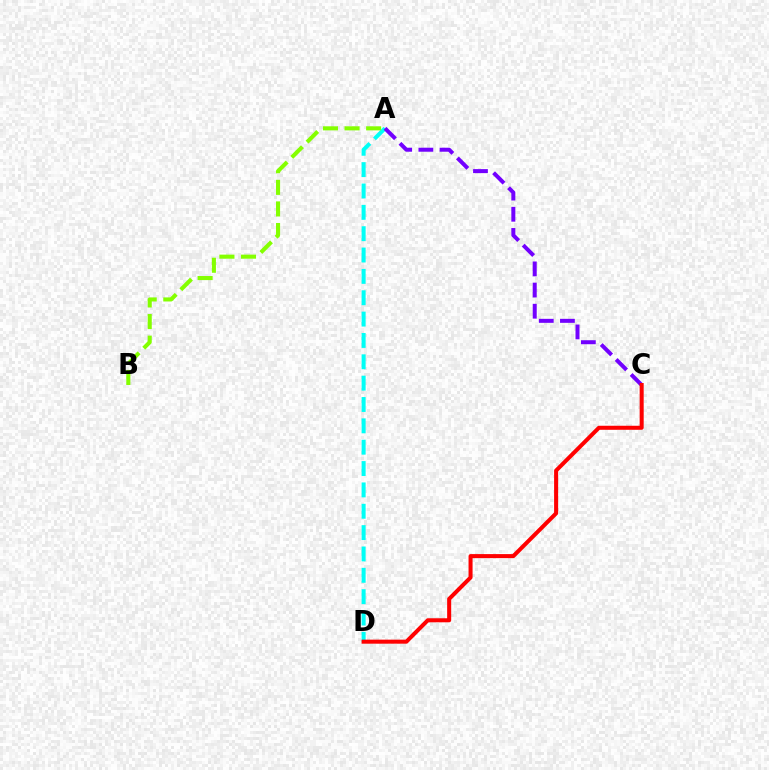{('A', 'D'): [{'color': '#00fff6', 'line_style': 'dashed', 'thickness': 2.9}], ('A', 'B'): [{'color': '#84ff00', 'line_style': 'dashed', 'thickness': 2.93}], ('A', 'C'): [{'color': '#7200ff', 'line_style': 'dashed', 'thickness': 2.87}], ('C', 'D'): [{'color': '#ff0000', 'line_style': 'solid', 'thickness': 2.9}]}